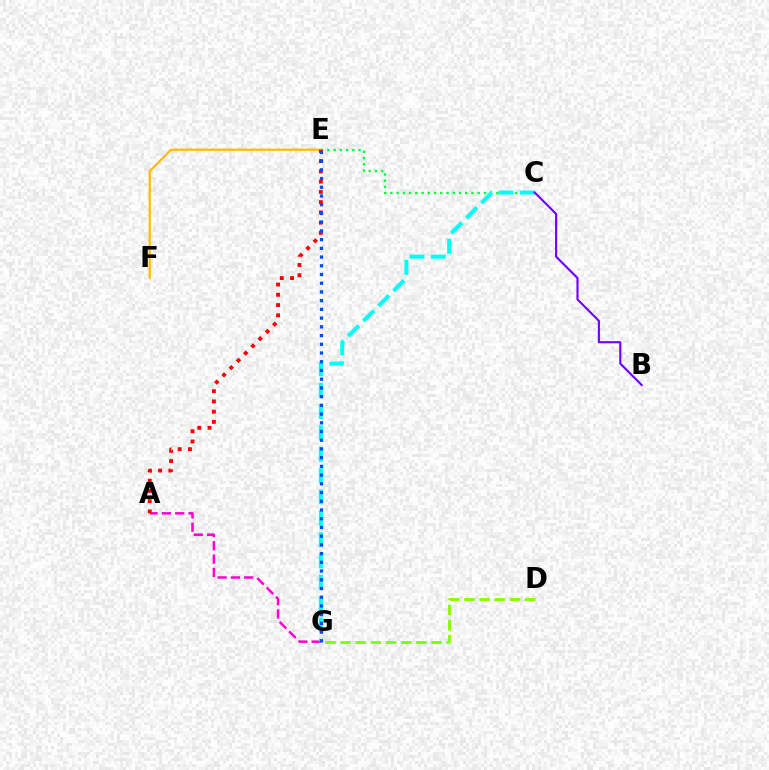{('E', 'F'): [{'color': '#ffbd00', 'line_style': 'solid', 'thickness': 1.61}], ('C', 'E'): [{'color': '#00ff39', 'line_style': 'dotted', 'thickness': 1.69}], ('A', 'G'): [{'color': '#ff00cf', 'line_style': 'dashed', 'thickness': 1.81}], ('C', 'G'): [{'color': '#00fff6', 'line_style': 'dashed', 'thickness': 2.9}], ('B', 'C'): [{'color': '#7200ff', 'line_style': 'solid', 'thickness': 1.52}], ('D', 'G'): [{'color': '#84ff00', 'line_style': 'dashed', 'thickness': 2.06}], ('A', 'E'): [{'color': '#ff0000', 'line_style': 'dotted', 'thickness': 2.78}], ('E', 'G'): [{'color': '#004bff', 'line_style': 'dotted', 'thickness': 2.37}]}